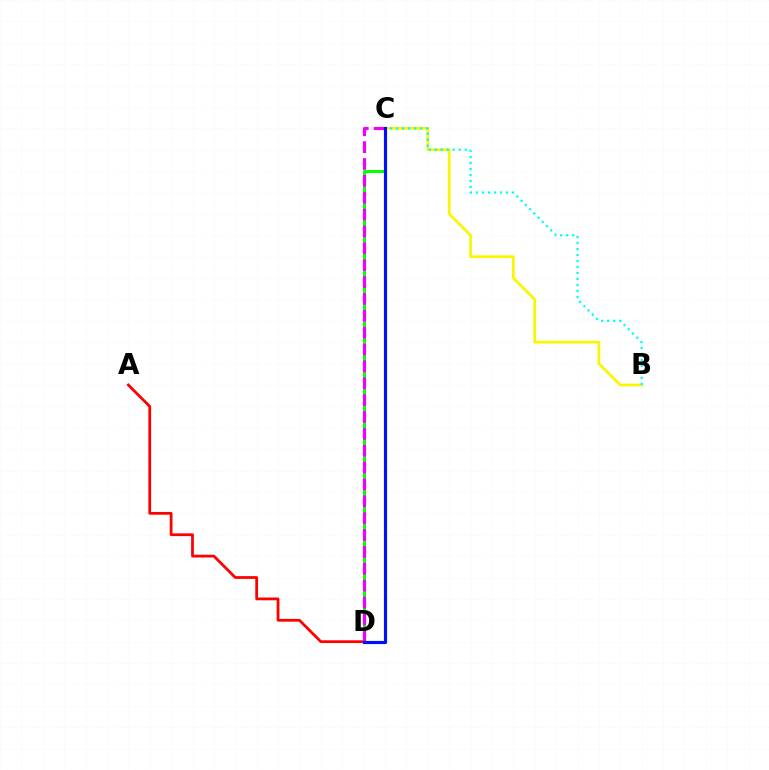{('B', 'C'): [{'color': '#fcf500', 'line_style': 'solid', 'thickness': 1.97}, {'color': '#00fff6', 'line_style': 'dotted', 'thickness': 1.63}], ('C', 'D'): [{'color': '#08ff00', 'line_style': 'solid', 'thickness': 2.16}, {'color': '#ee00ff', 'line_style': 'dashed', 'thickness': 2.29}, {'color': '#0010ff', 'line_style': 'solid', 'thickness': 2.27}], ('A', 'D'): [{'color': '#ff0000', 'line_style': 'solid', 'thickness': 2.0}]}